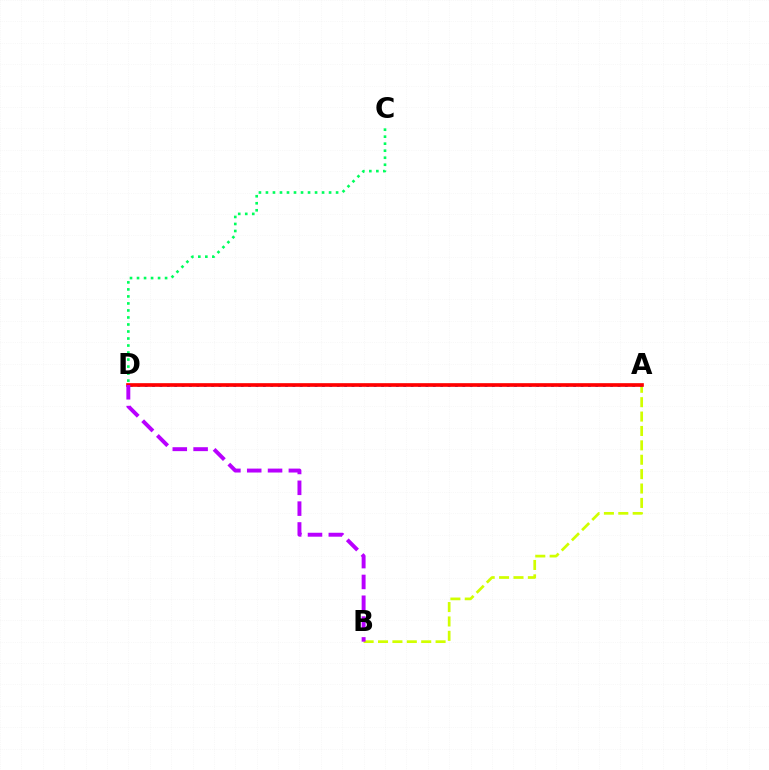{('A', 'B'): [{'color': '#d1ff00', 'line_style': 'dashed', 'thickness': 1.96}], ('C', 'D'): [{'color': '#00ff5c', 'line_style': 'dotted', 'thickness': 1.91}], ('A', 'D'): [{'color': '#0074ff', 'line_style': 'dotted', 'thickness': 2.01}, {'color': '#ff0000', 'line_style': 'solid', 'thickness': 2.64}], ('B', 'D'): [{'color': '#b900ff', 'line_style': 'dashed', 'thickness': 2.83}]}